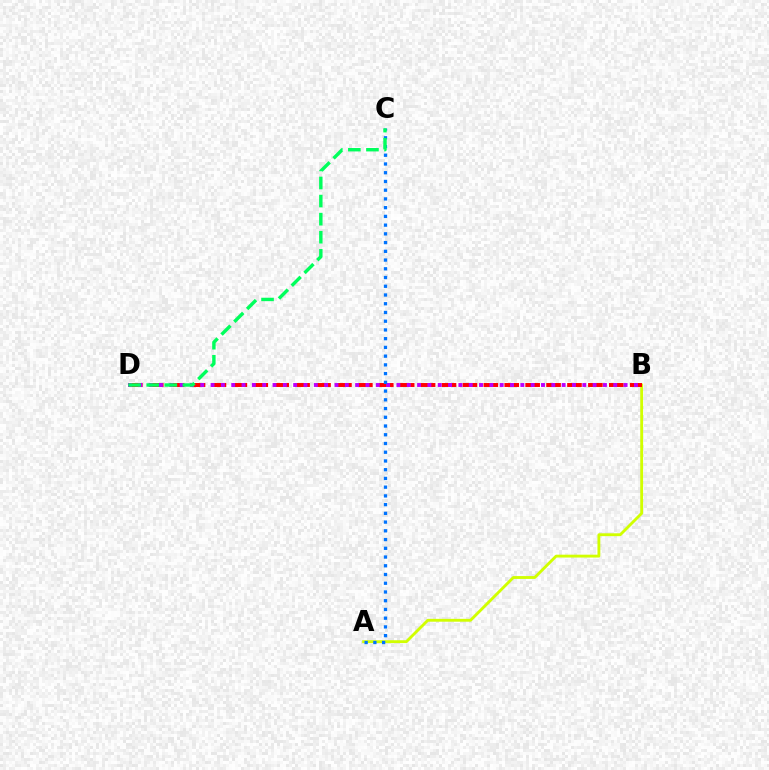{('A', 'B'): [{'color': '#d1ff00', 'line_style': 'solid', 'thickness': 2.06}], ('B', 'D'): [{'color': '#ff0000', 'line_style': 'dashed', 'thickness': 2.84}, {'color': '#b900ff', 'line_style': 'dotted', 'thickness': 2.81}], ('A', 'C'): [{'color': '#0074ff', 'line_style': 'dotted', 'thickness': 2.37}], ('C', 'D'): [{'color': '#00ff5c', 'line_style': 'dashed', 'thickness': 2.46}]}